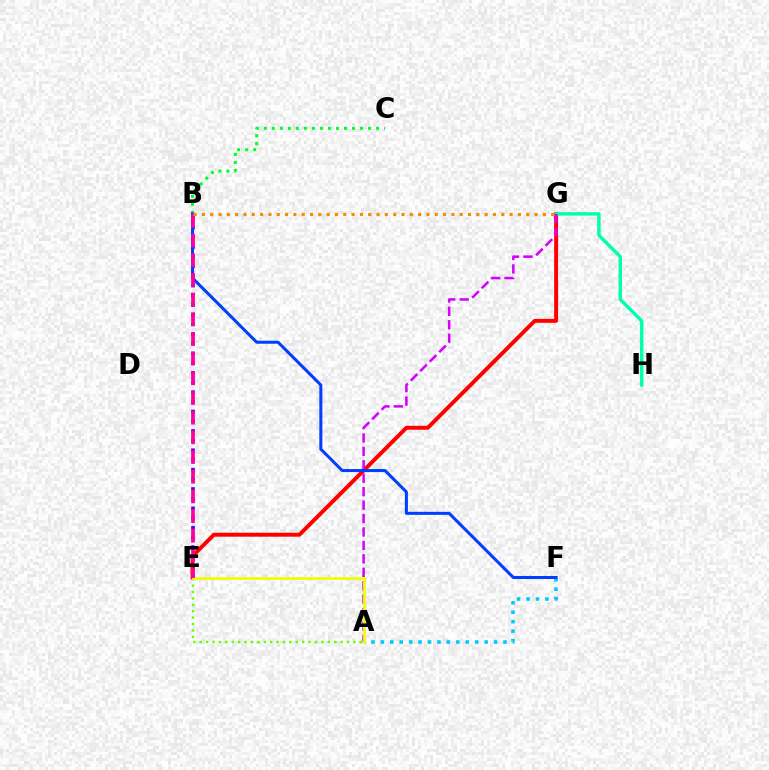{('B', 'C'): [{'color': '#00ff27', 'line_style': 'dotted', 'thickness': 2.18}], ('B', 'E'): [{'color': '#4f00ff', 'line_style': 'dotted', 'thickness': 2.63}, {'color': '#ff00a0', 'line_style': 'dashed', 'thickness': 2.67}], ('E', 'G'): [{'color': '#ff0000', 'line_style': 'solid', 'thickness': 2.83}], ('G', 'H'): [{'color': '#00ffaf', 'line_style': 'solid', 'thickness': 2.47}], ('A', 'G'): [{'color': '#d600ff', 'line_style': 'dashed', 'thickness': 1.82}], ('A', 'E'): [{'color': '#66ff00', 'line_style': 'dotted', 'thickness': 1.74}, {'color': '#eeff00', 'line_style': 'solid', 'thickness': 1.98}], ('A', 'F'): [{'color': '#00c7ff', 'line_style': 'dotted', 'thickness': 2.56}], ('B', 'F'): [{'color': '#003fff', 'line_style': 'solid', 'thickness': 2.18}], ('B', 'G'): [{'color': '#ff8800', 'line_style': 'dotted', 'thickness': 2.26}]}